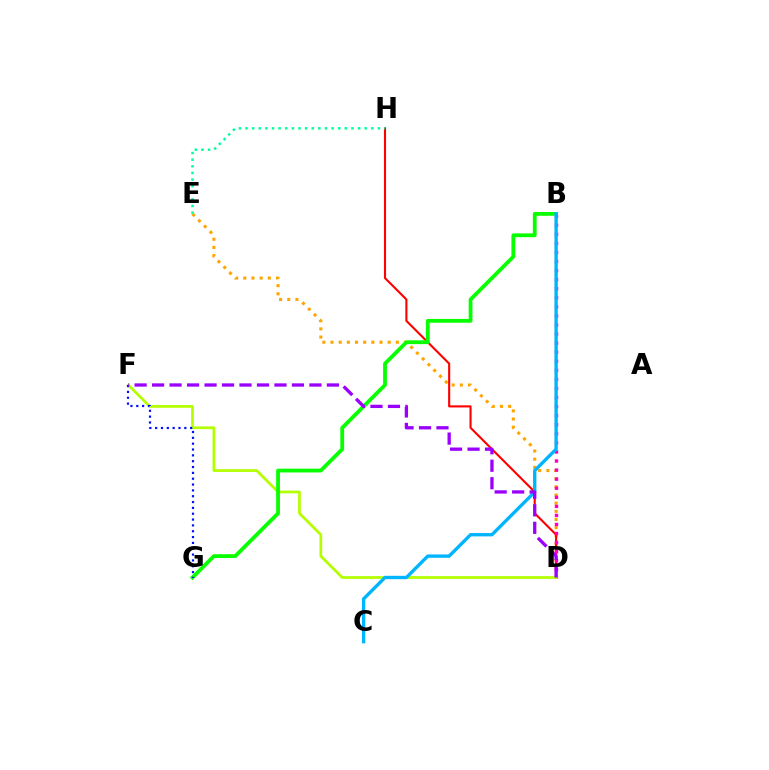{('D', 'E'): [{'color': '#ffa500', 'line_style': 'dotted', 'thickness': 2.22}], ('D', 'H'): [{'color': '#ff0000', 'line_style': 'solid', 'thickness': 1.52}], ('B', 'D'): [{'color': '#ff00bd', 'line_style': 'dotted', 'thickness': 2.46}], ('D', 'F'): [{'color': '#b3ff00', 'line_style': 'solid', 'thickness': 1.96}, {'color': '#9b00ff', 'line_style': 'dashed', 'thickness': 2.37}], ('B', 'G'): [{'color': '#08ff00', 'line_style': 'solid', 'thickness': 2.73}], ('F', 'G'): [{'color': '#0010ff', 'line_style': 'dotted', 'thickness': 1.59}], ('B', 'C'): [{'color': '#00b5ff', 'line_style': 'solid', 'thickness': 2.41}], ('E', 'H'): [{'color': '#00ff9d', 'line_style': 'dotted', 'thickness': 1.8}]}